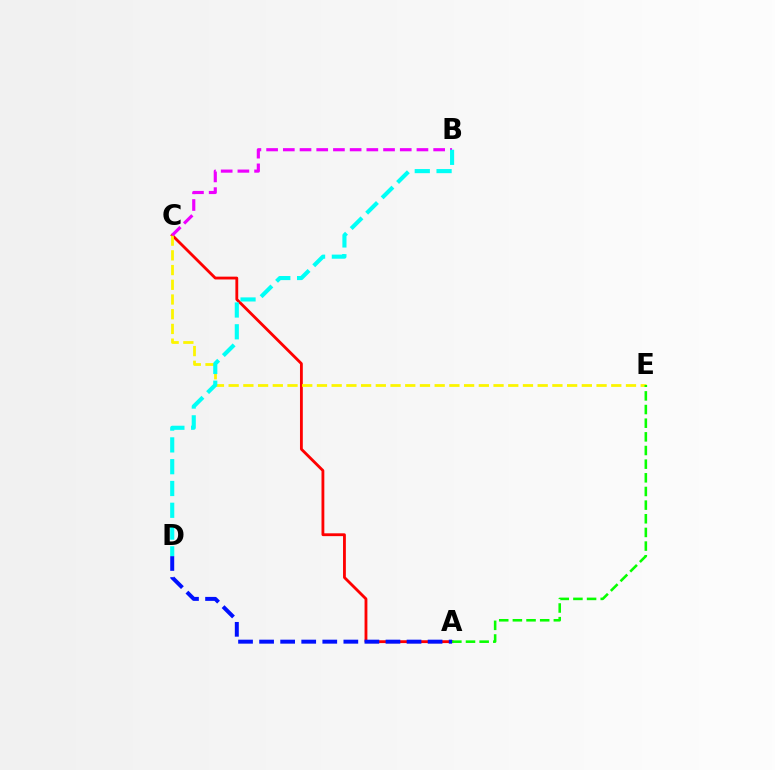{('A', 'C'): [{'color': '#ff0000', 'line_style': 'solid', 'thickness': 2.03}], ('C', 'E'): [{'color': '#fcf500', 'line_style': 'dashed', 'thickness': 2.0}], ('B', 'C'): [{'color': '#ee00ff', 'line_style': 'dashed', 'thickness': 2.27}], ('A', 'E'): [{'color': '#08ff00', 'line_style': 'dashed', 'thickness': 1.85}], ('A', 'D'): [{'color': '#0010ff', 'line_style': 'dashed', 'thickness': 2.86}], ('B', 'D'): [{'color': '#00fff6', 'line_style': 'dashed', 'thickness': 2.96}]}